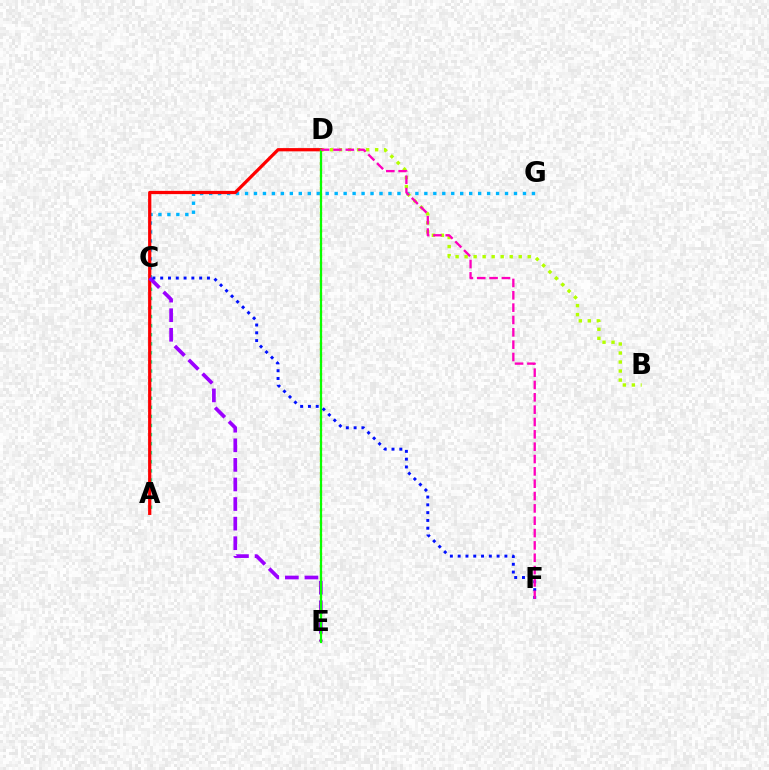{('A', 'C'): [{'color': '#00ff9d', 'line_style': 'dotted', 'thickness': 2.47}], ('C', 'G'): [{'color': '#00b5ff', 'line_style': 'dotted', 'thickness': 2.44}], ('B', 'D'): [{'color': '#b3ff00', 'line_style': 'dotted', 'thickness': 2.45}], ('A', 'D'): [{'color': '#ff0000', 'line_style': 'solid', 'thickness': 2.33}], ('C', 'E'): [{'color': '#9b00ff', 'line_style': 'dashed', 'thickness': 2.66}], ('D', 'E'): [{'color': '#ffa500', 'line_style': 'dotted', 'thickness': 1.68}, {'color': '#08ff00', 'line_style': 'solid', 'thickness': 1.6}], ('C', 'F'): [{'color': '#0010ff', 'line_style': 'dotted', 'thickness': 2.12}], ('D', 'F'): [{'color': '#ff00bd', 'line_style': 'dashed', 'thickness': 1.68}]}